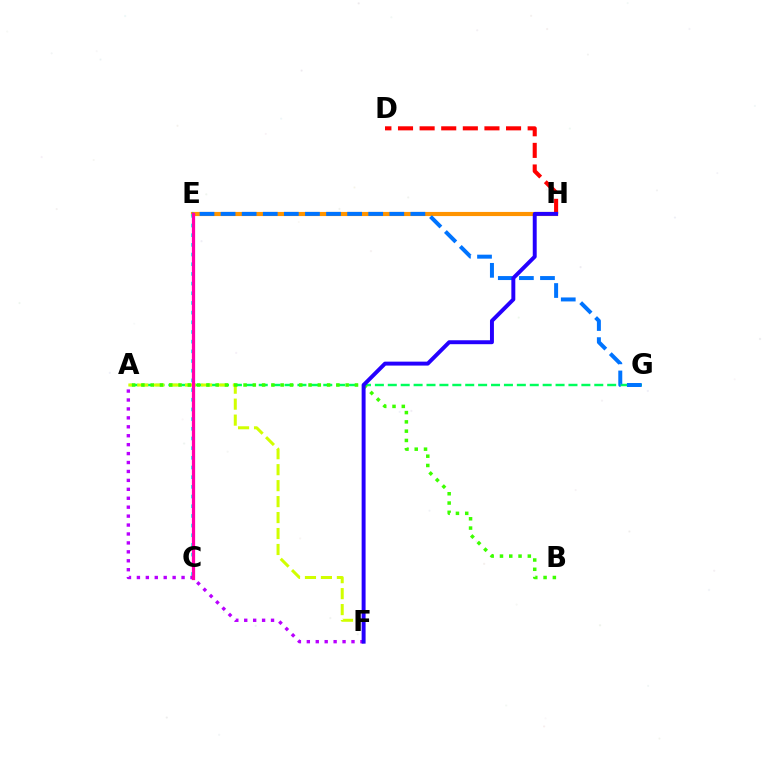{('E', 'H'): [{'color': '#ff9400', 'line_style': 'solid', 'thickness': 2.98}], ('D', 'H'): [{'color': '#ff0000', 'line_style': 'dashed', 'thickness': 2.94}], ('A', 'G'): [{'color': '#00ff5c', 'line_style': 'dashed', 'thickness': 1.75}], ('C', 'E'): [{'color': '#00fff6', 'line_style': 'dotted', 'thickness': 2.63}, {'color': '#ff00ac', 'line_style': 'solid', 'thickness': 2.34}], ('A', 'F'): [{'color': '#d1ff00', 'line_style': 'dashed', 'thickness': 2.17}, {'color': '#b900ff', 'line_style': 'dotted', 'thickness': 2.43}], ('E', 'G'): [{'color': '#0074ff', 'line_style': 'dashed', 'thickness': 2.86}], ('A', 'B'): [{'color': '#3dff00', 'line_style': 'dotted', 'thickness': 2.52}], ('F', 'H'): [{'color': '#2500ff', 'line_style': 'solid', 'thickness': 2.84}]}